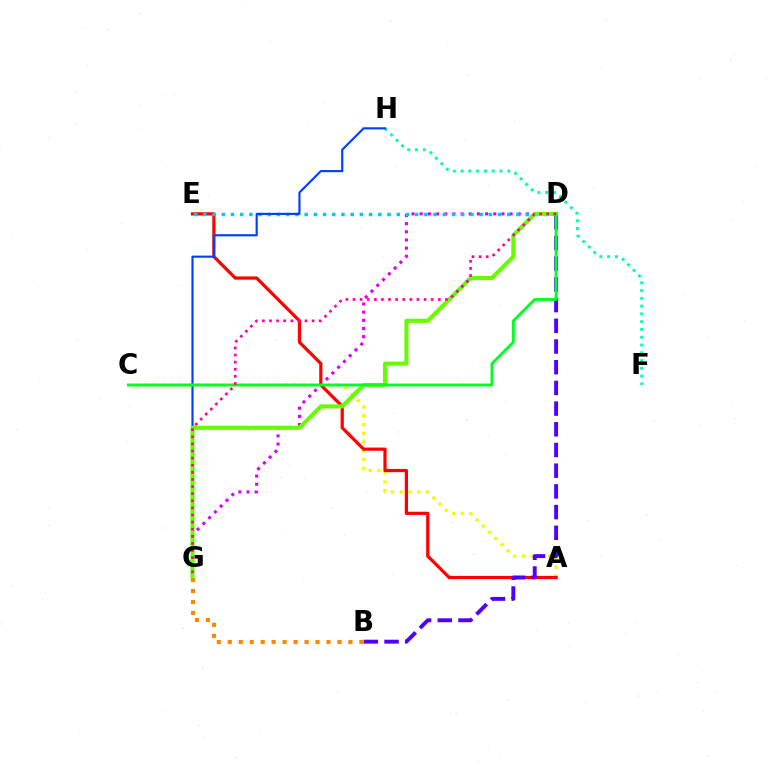{('D', 'G'): [{'color': '#d600ff', 'line_style': 'dotted', 'thickness': 2.22}, {'color': '#66ff00', 'line_style': 'solid', 'thickness': 2.96}, {'color': '#ff00a0', 'line_style': 'dotted', 'thickness': 1.93}], ('F', 'H'): [{'color': '#00ffaf', 'line_style': 'dotted', 'thickness': 2.11}], ('A', 'C'): [{'color': '#eeff00', 'line_style': 'dotted', 'thickness': 2.38}], ('A', 'E'): [{'color': '#ff0000', 'line_style': 'solid', 'thickness': 2.32}], ('B', 'D'): [{'color': '#4f00ff', 'line_style': 'dashed', 'thickness': 2.81}], ('D', 'E'): [{'color': '#00c7ff', 'line_style': 'dotted', 'thickness': 2.5}], ('G', 'H'): [{'color': '#003fff', 'line_style': 'solid', 'thickness': 1.55}], ('C', 'D'): [{'color': '#00ff27', 'line_style': 'solid', 'thickness': 2.08}], ('B', 'G'): [{'color': '#ff8800', 'line_style': 'dotted', 'thickness': 2.98}]}